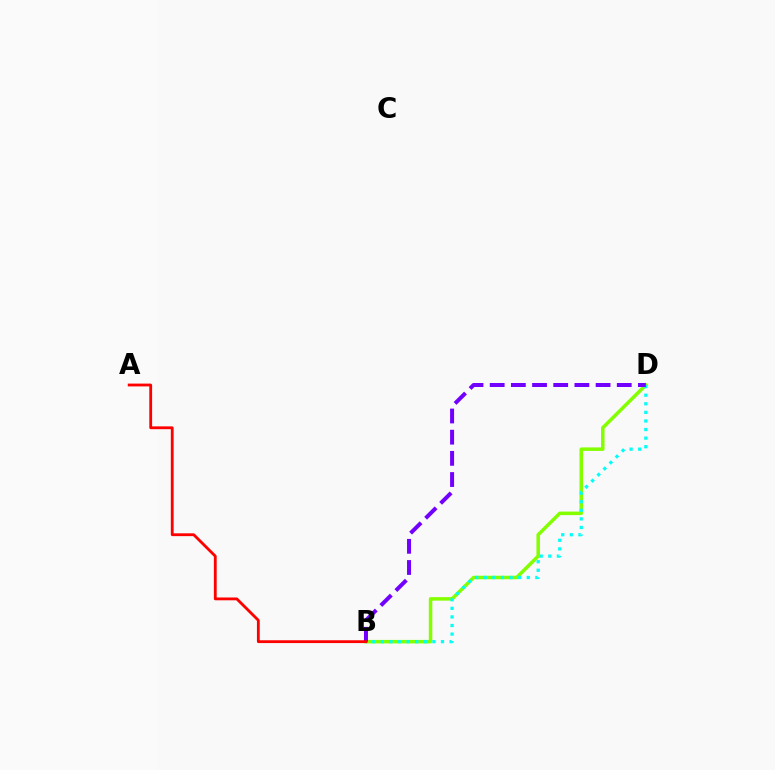{('B', 'D'): [{'color': '#84ff00', 'line_style': 'solid', 'thickness': 2.53}, {'color': '#00fff6', 'line_style': 'dotted', 'thickness': 2.33}, {'color': '#7200ff', 'line_style': 'dashed', 'thickness': 2.88}], ('A', 'B'): [{'color': '#ff0000', 'line_style': 'solid', 'thickness': 2.03}]}